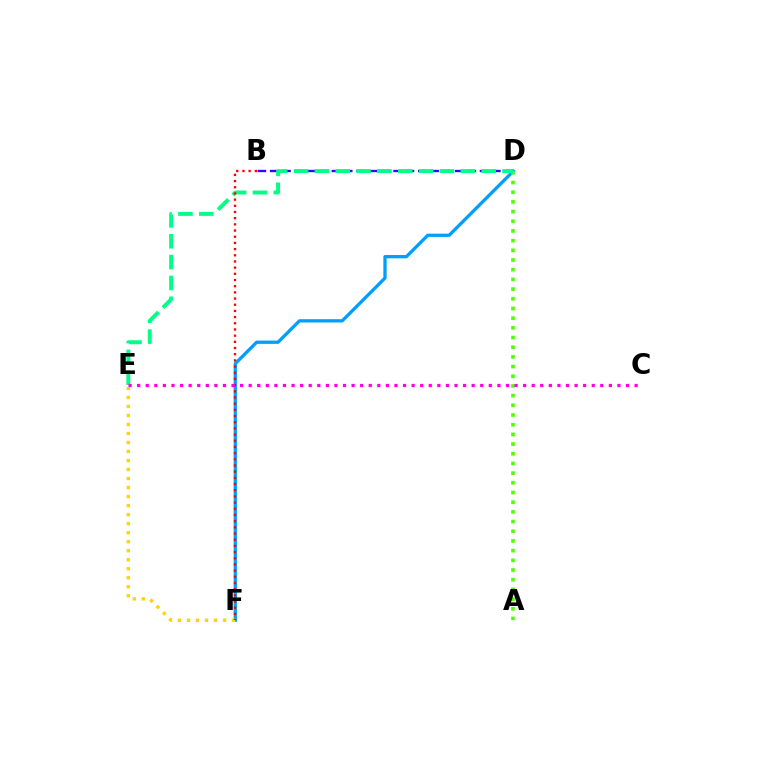{('B', 'D'): [{'color': '#3700ff', 'line_style': 'dashed', 'thickness': 1.68}], ('D', 'F'): [{'color': '#009eff', 'line_style': 'solid', 'thickness': 2.37}], ('A', 'D'): [{'color': '#4fff00', 'line_style': 'dotted', 'thickness': 2.63}], ('E', 'F'): [{'color': '#ffd500', 'line_style': 'dotted', 'thickness': 2.45}], ('D', 'E'): [{'color': '#00ff86', 'line_style': 'dashed', 'thickness': 2.83}], ('B', 'F'): [{'color': '#ff0000', 'line_style': 'dotted', 'thickness': 1.68}], ('C', 'E'): [{'color': '#ff00ed', 'line_style': 'dotted', 'thickness': 2.33}]}